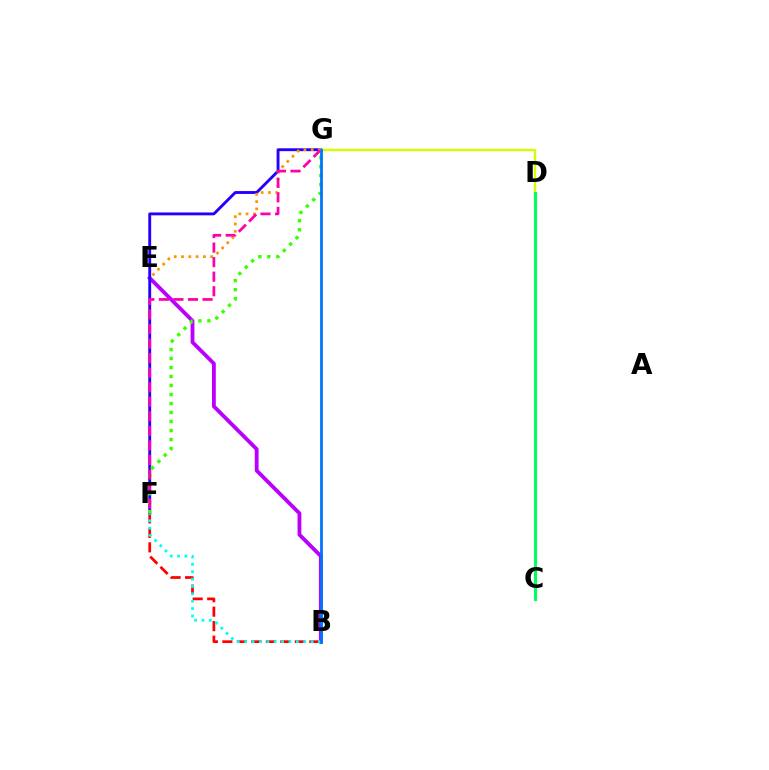{('B', 'F'): [{'color': '#ff0000', 'line_style': 'dashed', 'thickness': 1.97}, {'color': '#00fff6', 'line_style': 'dotted', 'thickness': 2.0}], ('B', 'E'): [{'color': '#b900ff', 'line_style': 'solid', 'thickness': 2.74}], ('F', 'G'): [{'color': '#2500ff', 'line_style': 'solid', 'thickness': 2.07}, {'color': '#3dff00', 'line_style': 'dotted', 'thickness': 2.44}, {'color': '#ff00ac', 'line_style': 'dashed', 'thickness': 1.98}], ('E', 'G'): [{'color': '#ff9400', 'line_style': 'dotted', 'thickness': 1.98}], ('D', 'G'): [{'color': '#d1ff00', 'line_style': 'solid', 'thickness': 1.71}], ('C', 'D'): [{'color': '#00ff5c', 'line_style': 'solid', 'thickness': 2.23}], ('B', 'G'): [{'color': '#0074ff', 'line_style': 'solid', 'thickness': 2.01}]}